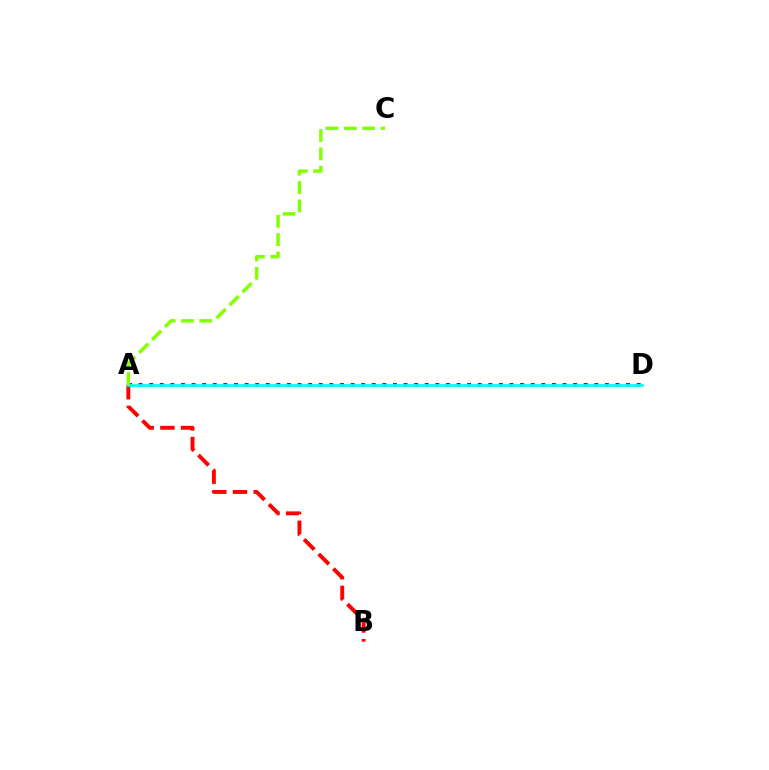{('A', 'D'): [{'color': '#7200ff', 'line_style': 'dotted', 'thickness': 2.88}, {'color': '#00fff6', 'line_style': 'solid', 'thickness': 2.0}], ('A', 'B'): [{'color': '#ff0000', 'line_style': 'dashed', 'thickness': 2.81}], ('A', 'C'): [{'color': '#84ff00', 'line_style': 'dashed', 'thickness': 2.49}]}